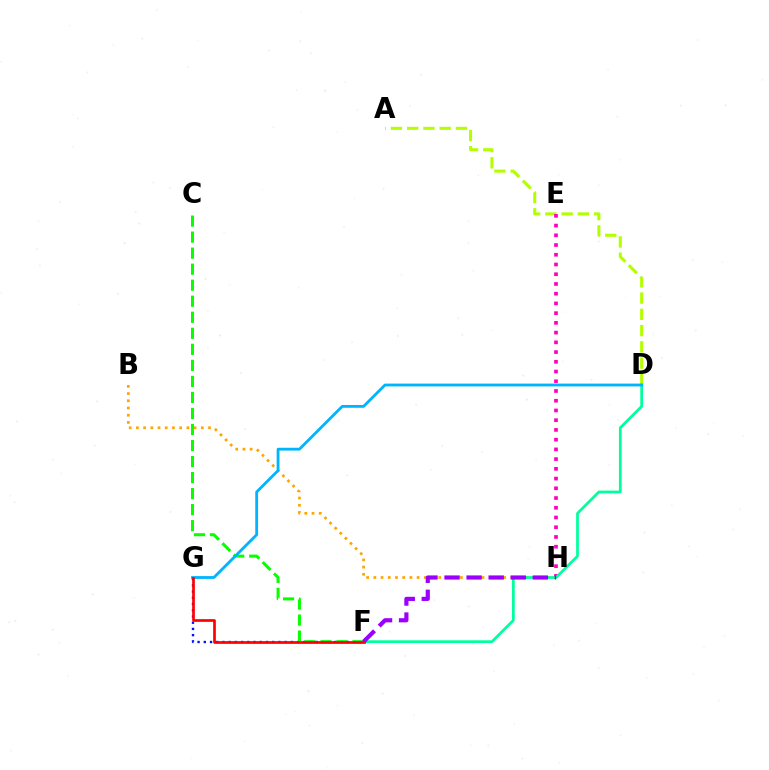{('A', 'D'): [{'color': '#b3ff00', 'line_style': 'dashed', 'thickness': 2.21}], ('F', 'G'): [{'color': '#0010ff', 'line_style': 'dotted', 'thickness': 1.69}, {'color': '#ff0000', 'line_style': 'solid', 'thickness': 1.93}], ('E', 'H'): [{'color': '#ff00bd', 'line_style': 'dotted', 'thickness': 2.64}], ('B', 'H'): [{'color': '#ffa500', 'line_style': 'dotted', 'thickness': 1.96}], ('C', 'F'): [{'color': '#08ff00', 'line_style': 'dashed', 'thickness': 2.18}], ('D', 'F'): [{'color': '#00ff9d', 'line_style': 'solid', 'thickness': 1.98}], ('D', 'G'): [{'color': '#00b5ff', 'line_style': 'solid', 'thickness': 2.02}], ('F', 'H'): [{'color': '#9b00ff', 'line_style': 'dashed', 'thickness': 3.0}]}